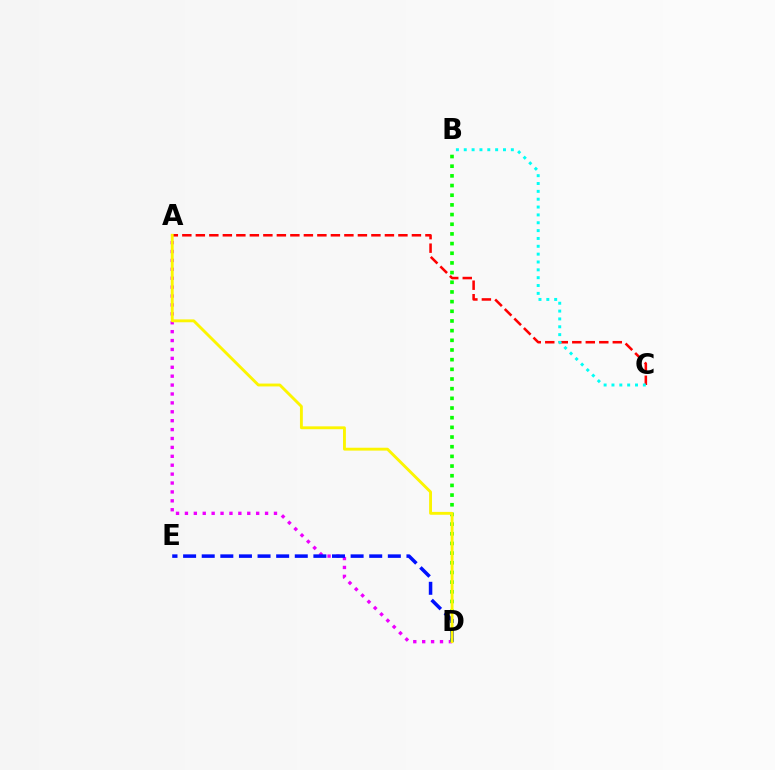{('A', 'D'): [{'color': '#ee00ff', 'line_style': 'dotted', 'thickness': 2.42}, {'color': '#fcf500', 'line_style': 'solid', 'thickness': 2.07}], ('B', 'D'): [{'color': '#08ff00', 'line_style': 'dotted', 'thickness': 2.63}], ('D', 'E'): [{'color': '#0010ff', 'line_style': 'dashed', 'thickness': 2.53}], ('A', 'C'): [{'color': '#ff0000', 'line_style': 'dashed', 'thickness': 1.83}], ('B', 'C'): [{'color': '#00fff6', 'line_style': 'dotted', 'thickness': 2.13}]}